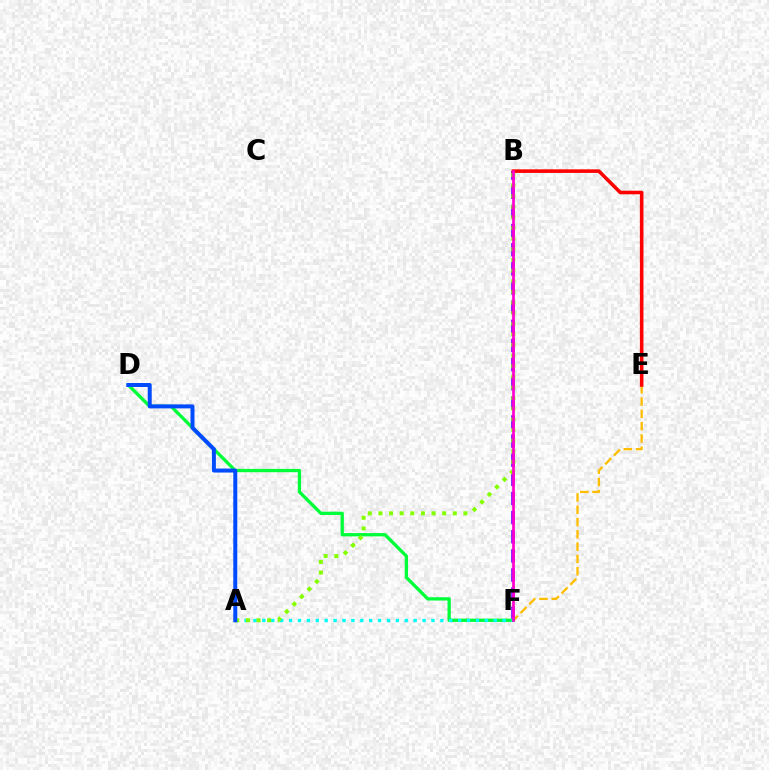{('E', 'F'): [{'color': '#ffbd00', 'line_style': 'dashed', 'thickness': 1.67}], ('B', 'F'): [{'color': '#7200ff', 'line_style': 'dashed', 'thickness': 2.6}, {'color': '#ff00cf', 'line_style': 'solid', 'thickness': 1.94}], ('B', 'E'): [{'color': '#ff0000', 'line_style': 'solid', 'thickness': 2.57}], ('D', 'F'): [{'color': '#00ff39', 'line_style': 'solid', 'thickness': 2.37}], ('A', 'F'): [{'color': '#00fff6', 'line_style': 'dotted', 'thickness': 2.42}], ('A', 'B'): [{'color': '#84ff00', 'line_style': 'dotted', 'thickness': 2.89}], ('A', 'D'): [{'color': '#004bff', 'line_style': 'solid', 'thickness': 2.87}]}